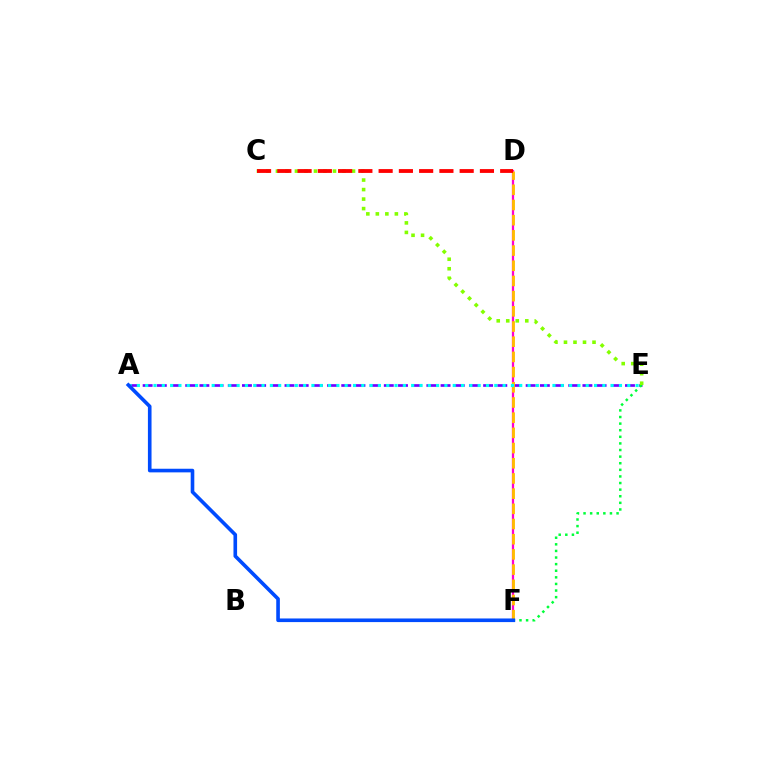{('A', 'E'): [{'color': '#7200ff', 'line_style': 'dashed', 'thickness': 1.93}, {'color': '#00fff6', 'line_style': 'dotted', 'thickness': 2.26}], ('E', 'F'): [{'color': '#00ff39', 'line_style': 'dotted', 'thickness': 1.79}], ('D', 'F'): [{'color': '#ff00cf', 'line_style': 'solid', 'thickness': 1.63}, {'color': '#ffbd00', 'line_style': 'dashed', 'thickness': 2.06}], ('C', 'E'): [{'color': '#84ff00', 'line_style': 'dotted', 'thickness': 2.58}], ('A', 'F'): [{'color': '#004bff', 'line_style': 'solid', 'thickness': 2.61}], ('C', 'D'): [{'color': '#ff0000', 'line_style': 'dashed', 'thickness': 2.75}]}